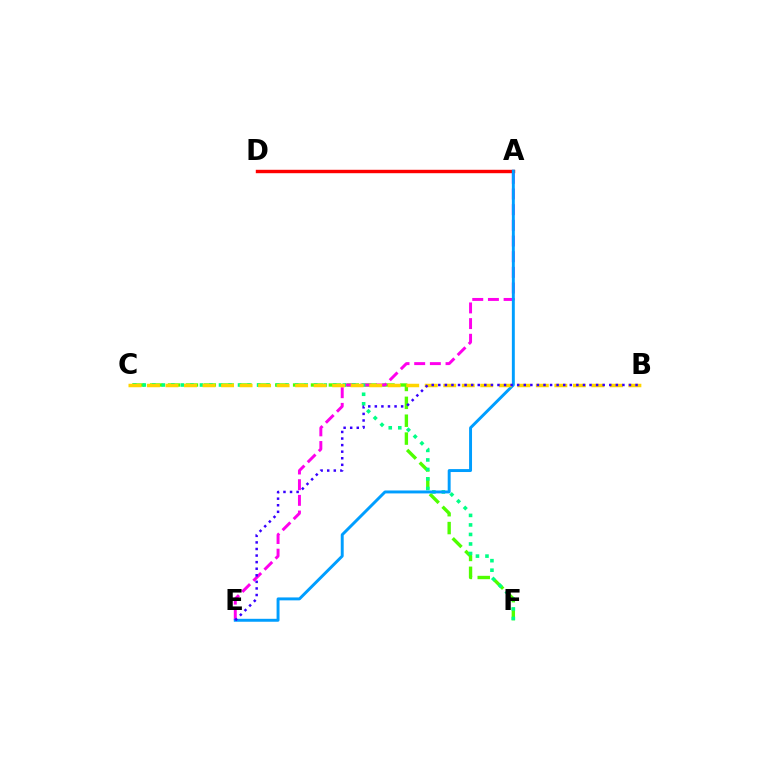{('C', 'F'): [{'color': '#4fff00', 'line_style': 'dashed', 'thickness': 2.43}, {'color': '#00ff86', 'line_style': 'dotted', 'thickness': 2.59}], ('A', 'D'): [{'color': '#ff0000', 'line_style': 'solid', 'thickness': 2.46}], ('A', 'E'): [{'color': '#ff00ed', 'line_style': 'dashed', 'thickness': 2.13}, {'color': '#009eff', 'line_style': 'solid', 'thickness': 2.11}], ('B', 'C'): [{'color': '#ffd500', 'line_style': 'dashed', 'thickness': 2.52}], ('B', 'E'): [{'color': '#3700ff', 'line_style': 'dotted', 'thickness': 1.79}]}